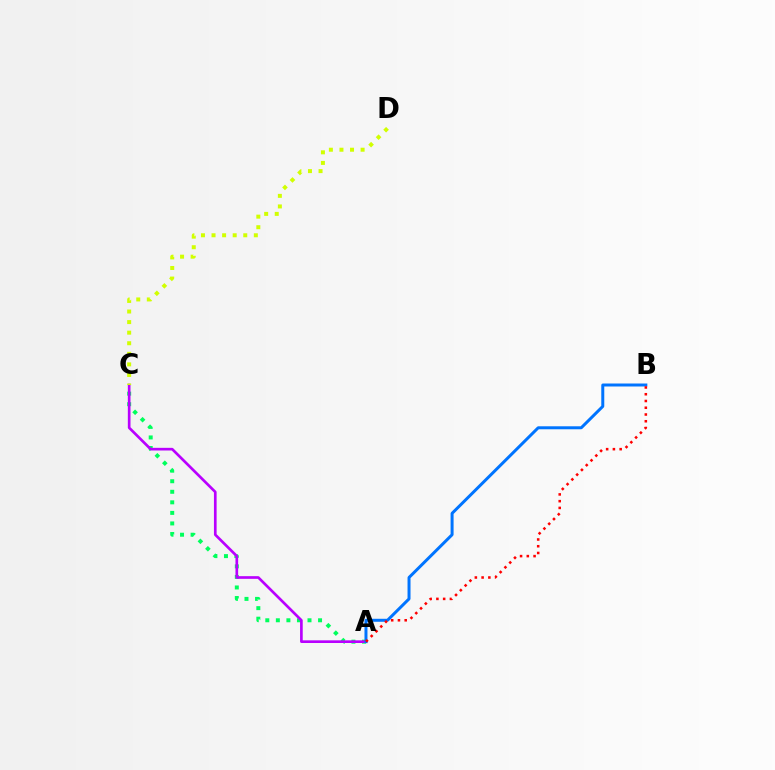{('A', 'C'): [{'color': '#00ff5c', 'line_style': 'dotted', 'thickness': 2.87}, {'color': '#b900ff', 'line_style': 'solid', 'thickness': 1.92}], ('A', 'B'): [{'color': '#0074ff', 'line_style': 'solid', 'thickness': 2.15}, {'color': '#ff0000', 'line_style': 'dotted', 'thickness': 1.83}], ('C', 'D'): [{'color': '#d1ff00', 'line_style': 'dotted', 'thickness': 2.87}]}